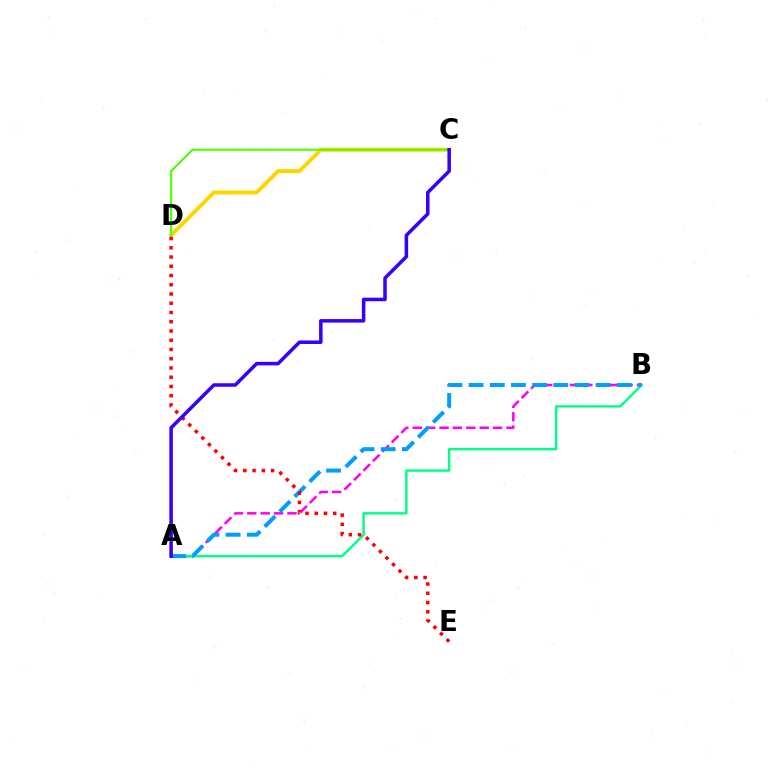{('A', 'B'): [{'color': '#ff00ed', 'line_style': 'dashed', 'thickness': 1.82}, {'color': '#00ff86', 'line_style': 'solid', 'thickness': 1.76}, {'color': '#009eff', 'line_style': 'dashed', 'thickness': 2.88}], ('C', 'D'): [{'color': '#ffd500', 'line_style': 'solid', 'thickness': 2.83}, {'color': '#4fff00', 'line_style': 'solid', 'thickness': 1.53}], ('D', 'E'): [{'color': '#ff0000', 'line_style': 'dotted', 'thickness': 2.51}], ('A', 'C'): [{'color': '#3700ff', 'line_style': 'solid', 'thickness': 2.54}]}